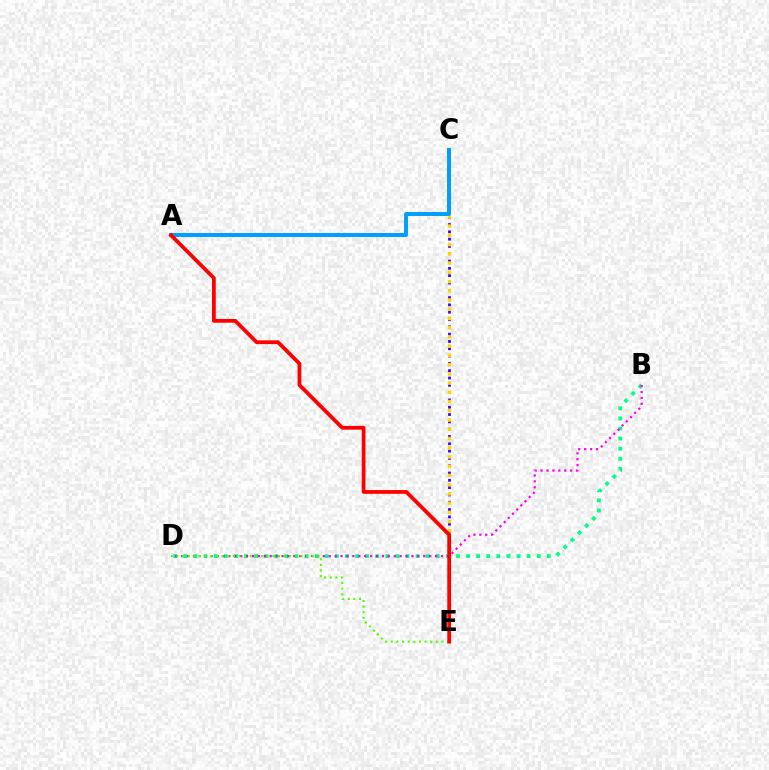{('B', 'D'): [{'color': '#00ff86', 'line_style': 'dotted', 'thickness': 2.74}, {'color': '#ff00ed', 'line_style': 'dotted', 'thickness': 1.6}], ('C', 'E'): [{'color': '#3700ff', 'line_style': 'dotted', 'thickness': 1.99}, {'color': '#ffd500', 'line_style': 'dotted', 'thickness': 2.51}], ('D', 'E'): [{'color': '#4fff00', 'line_style': 'dotted', 'thickness': 1.53}], ('A', 'C'): [{'color': '#009eff', 'line_style': 'solid', 'thickness': 2.85}], ('A', 'E'): [{'color': '#ff0000', 'line_style': 'solid', 'thickness': 2.71}]}